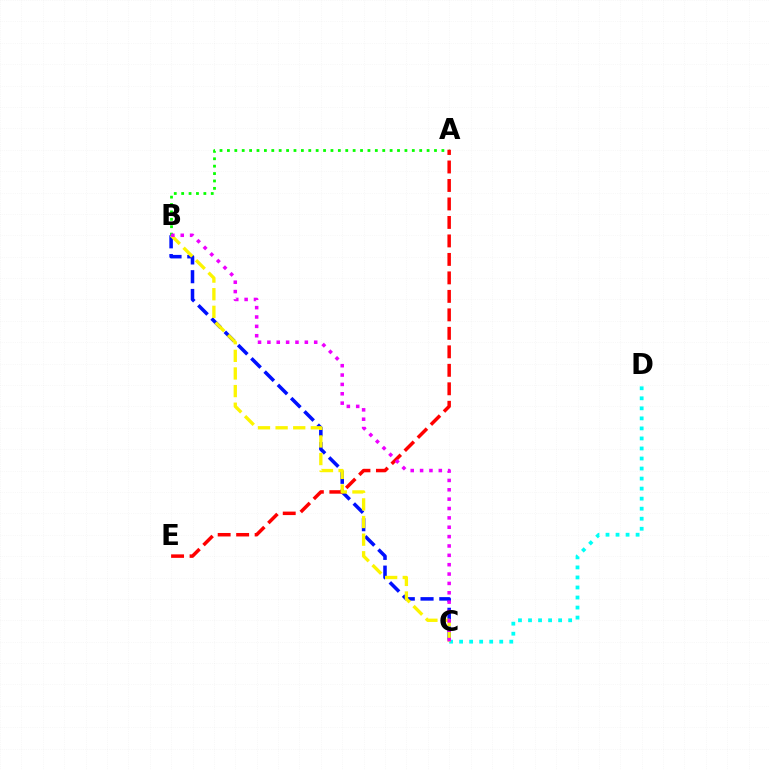{('A', 'B'): [{'color': '#08ff00', 'line_style': 'dotted', 'thickness': 2.01}], ('B', 'C'): [{'color': '#0010ff', 'line_style': 'dashed', 'thickness': 2.55}, {'color': '#fcf500', 'line_style': 'dashed', 'thickness': 2.39}, {'color': '#ee00ff', 'line_style': 'dotted', 'thickness': 2.54}], ('A', 'E'): [{'color': '#ff0000', 'line_style': 'dashed', 'thickness': 2.51}], ('C', 'D'): [{'color': '#00fff6', 'line_style': 'dotted', 'thickness': 2.73}]}